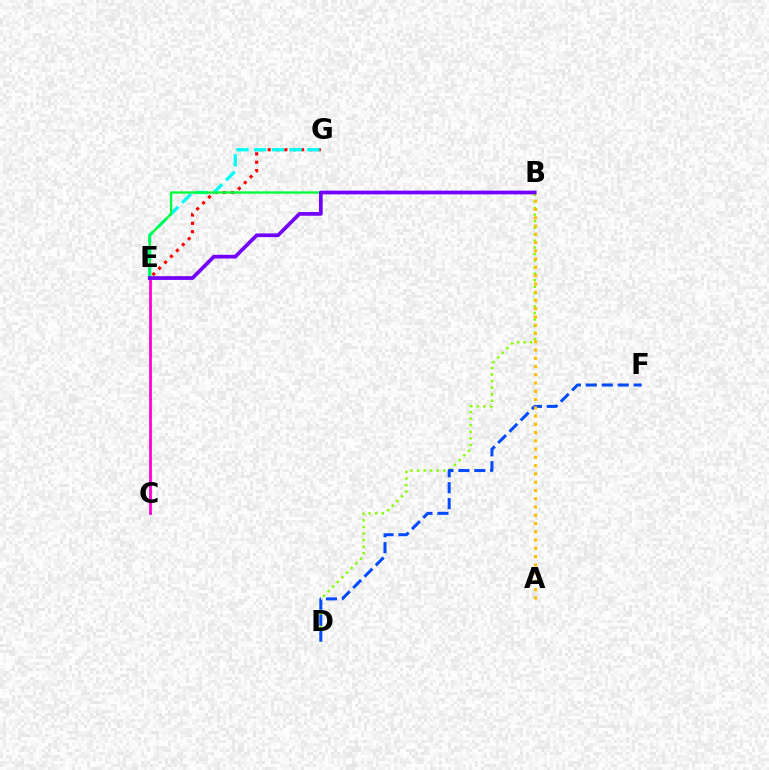{('E', 'G'): [{'color': '#ff0000', 'line_style': 'dotted', 'thickness': 2.27}, {'color': '#00fff6', 'line_style': 'dashed', 'thickness': 2.41}], ('B', 'D'): [{'color': '#84ff00', 'line_style': 'dotted', 'thickness': 1.78}], ('D', 'F'): [{'color': '#004bff', 'line_style': 'dashed', 'thickness': 2.17}], ('C', 'E'): [{'color': '#ff00cf', 'line_style': 'solid', 'thickness': 2.0}], ('A', 'B'): [{'color': '#ffbd00', 'line_style': 'dotted', 'thickness': 2.25}], ('B', 'E'): [{'color': '#00ff39', 'line_style': 'solid', 'thickness': 1.68}, {'color': '#7200ff', 'line_style': 'solid', 'thickness': 2.67}]}